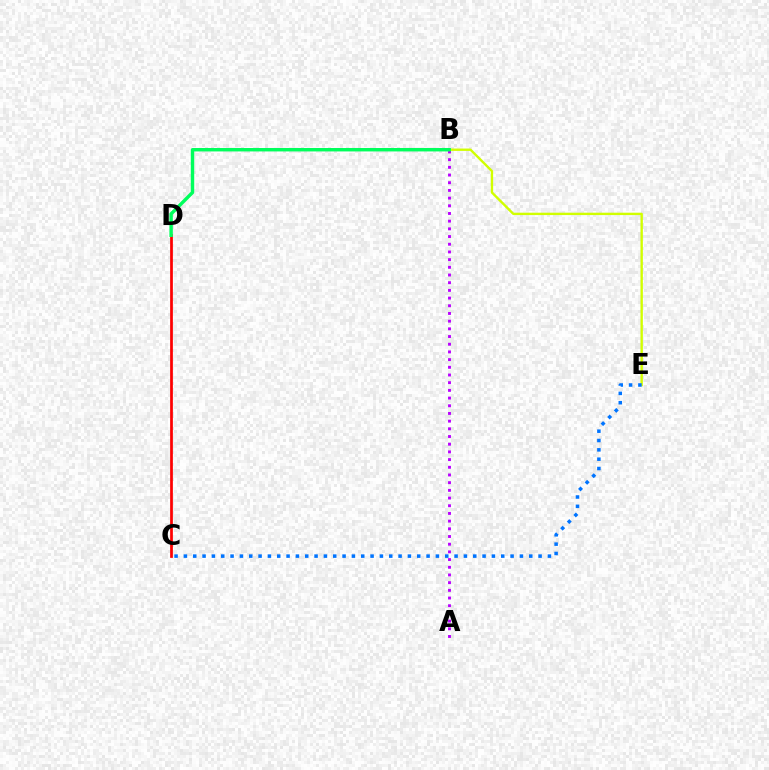{('A', 'B'): [{'color': '#b900ff', 'line_style': 'dotted', 'thickness': 2.09}], ('B', 'E'): [{'color': '#d1ff00', 'line_style': 'solid', 'thickness': 1.71}], ('C', 'E'): [{'color': '#0074ff', 'line_style': 'dotted', 'thickness': 2.54}], ('C', 'D'): [{'color': '#ff0000', 'line_style': 'solid', 'thickness': 1.97}], ('B', 'D'): [{'color': '#00ff5c', 'line_style': 'solid', 'thickness': 2.46}]}